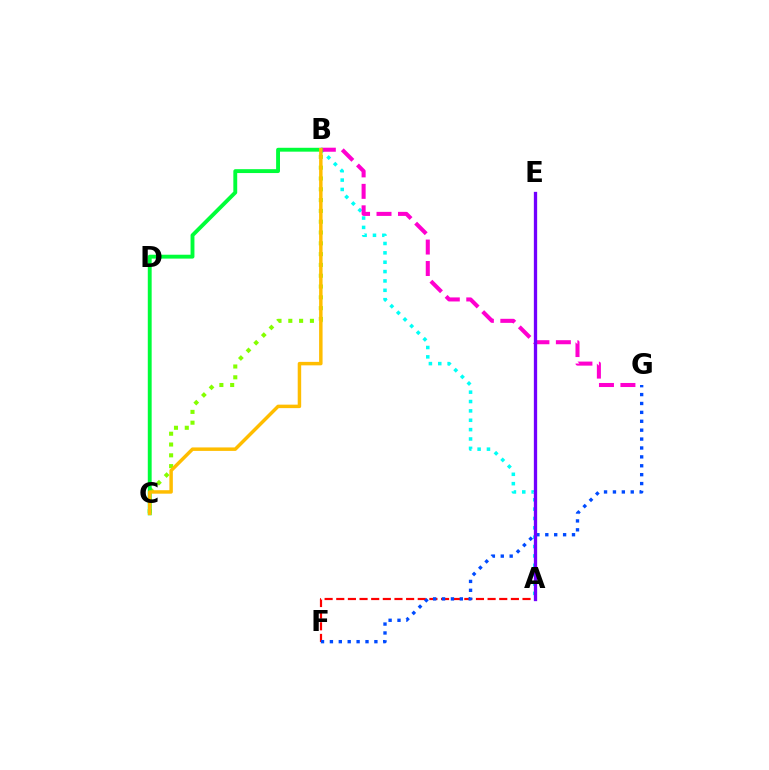{('B', 'C'): [{'color': '#84ff00', 'line_style': 'dotted', 'thickness': 2.94}, {'color': '#00ff39', 'line_style': 'solid', 'thickness': 2.79}, {'color': '#ffbd00', 'line_style': 'solid', 'thickness': 2.5}], ('A', 'F'): [{'color': '#ff0000', 'line_style': 'dashed', 'thickness': 1.58}], ('F', 'G'): [{'color': '#004bff', 'line_style': 'dotted', 'thickness': 2.42}], ('A', 'B'): [{'color': '#00fff6', 'line_style': 'dotted', 'thickness': 2.54}], ('B', 'G'): [{'color': '#ff00cf', 'line_style': 'dashed', 'thickness': 2.92}], ('A', 'E'): [{'color': '#7200ff', 'line_style': 'solid', 'thickness': 2.38}]}